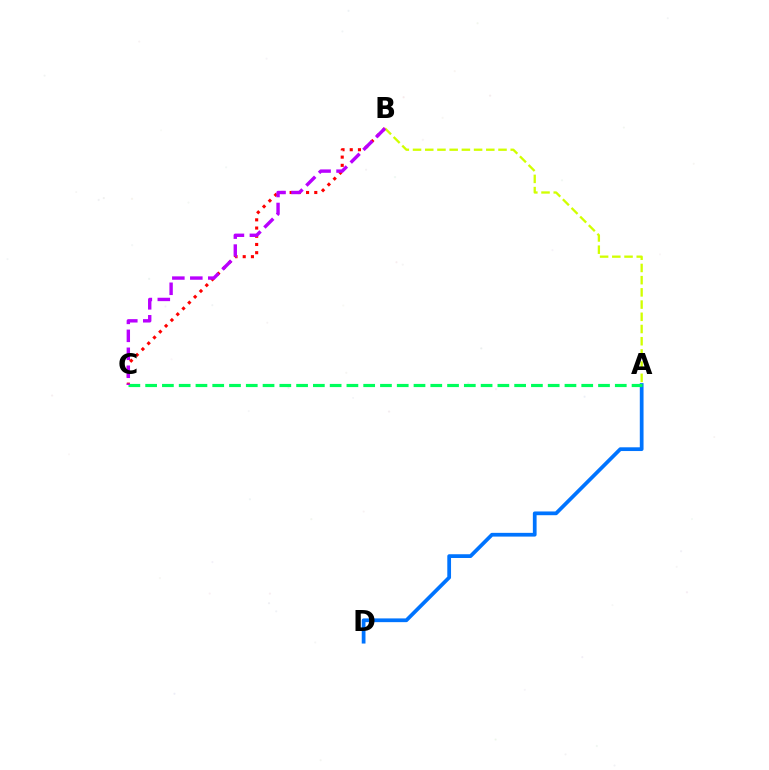{('A', 'D'): [{'color': '#0074ff', 'line_style': 'solid', 'thickness': 2.7}], ('B', 'C'): [{'color': '#ff0000', 'line_style': 'dotted', 'thickness': 2.23}, {'color': '#b900ff', 'line_style': 'dashed', 'thickness': 2.44}], ('A', 'C'): [{'color': '#00ff5c', 'line_style': 'dashed', 'thickness': 2.28}], ('A', 'B'): [{'color': '#d1ff00', 'line_style': 'dashed', 'thickness': 1.66}]}